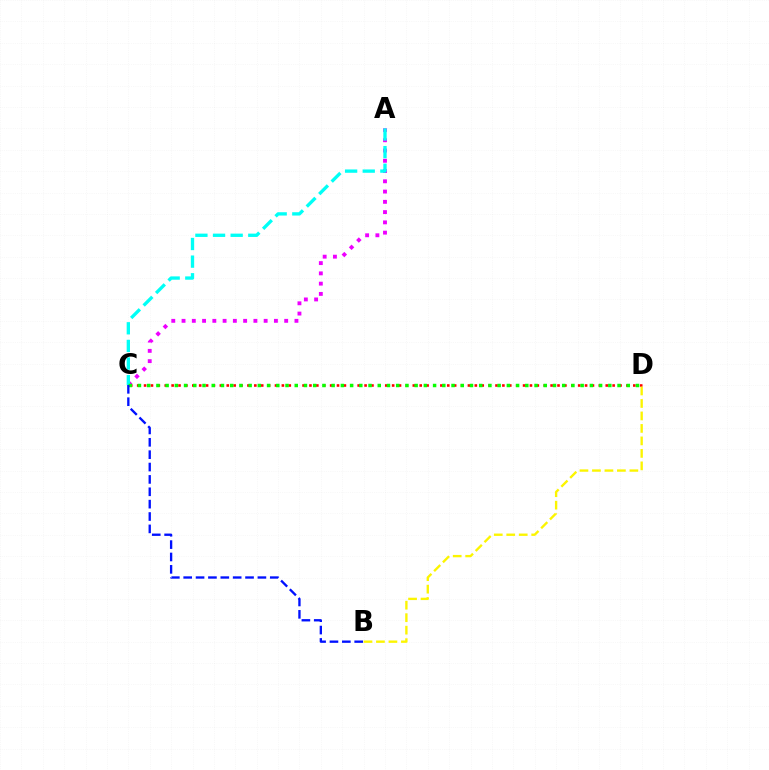{('A', 'C'): [{'color': '#ee00ff', 'line_style': 'dotted', 'thickness': 2.79}, {'color': '#00fff6', 'line_style': 'dashed', 'thickness': 2.39}], ('C', 'D'): [{'color': '#ff0000', 'line_style': 'dotted', 'thickness': 1.87}, {'color': '#08ff00', 'line_style': 'dotted', 'thickness': 2.51}], ('B', 'D'): [{'color': '#fcf500', 'line_style': 'dashed', 'thickness': 1.7}], ('B', 'C'): [{'color': '#0010ff', 'line_style': 'dashed', 'thickness': 1.68}]}